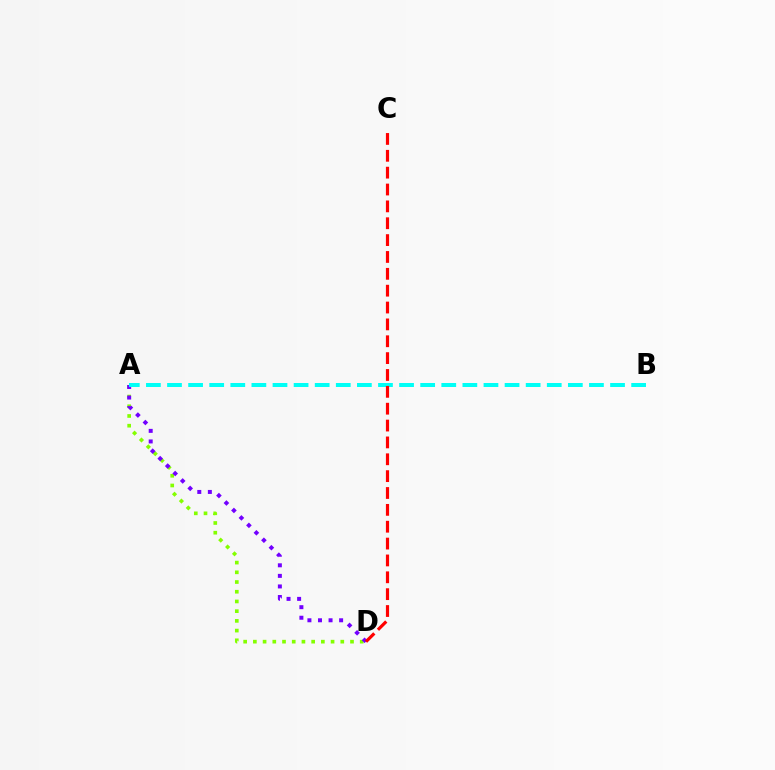{('A', 'D'): [{'color': '#84ff00', 'line_style': 'dotted', 'thickness': 2.64}, {'color': '#7200ff', 'line_style': 'dotted', 'thickness': 2.87}], ('A', 'B'): [{'color': '#00fff6', 'line_style': 'dashed', 'thickness': 2.87}], ('C', 'D'): [{'color': '#ff0000', 'line_style': 'dashed', 'thickness': 2.29}]}